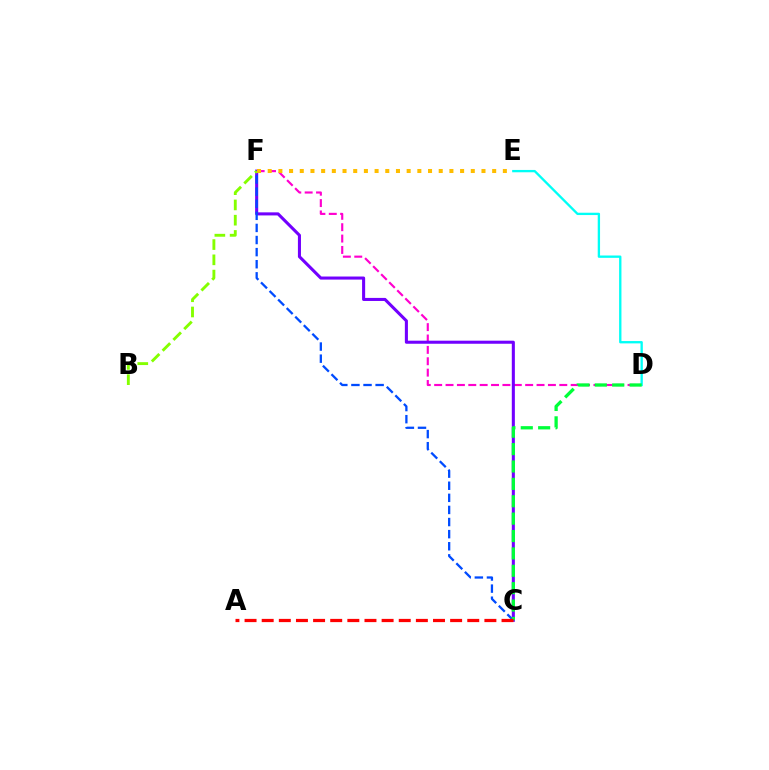{('D', 'F'): [{'color': '#ff00cf', 'line_style': 'dashed', 'thickness': 1.55}], ('C', 'F'): [{'color': '#7200ff', 'line_style': 'solid', 'thickness': 2.21}, {'color': '#004bff', 'line_style': 'dashed', 'thickness': 1.64}], ('D', 'E'): [{'color': '#00fff6', 'line_style': 'solid', 'thickness': 1.68}], ('C', 'D'): [{'color': '#00ff39', 'line_style': 'dashed', 'thickness': 2.36}], ('E', 'F'): [{'color': '#ffbd00', 'line_style': 'dotted', 'thickness': 2.9}], ('A', 'C'): [{'color': '#ff0000', 'line_style': 'dashed', 'thickness': 2.33}], ('B', 'F'): [{'color': '#84ff00', 'line_style': 'dashed', 'thickness': 2.07}]}